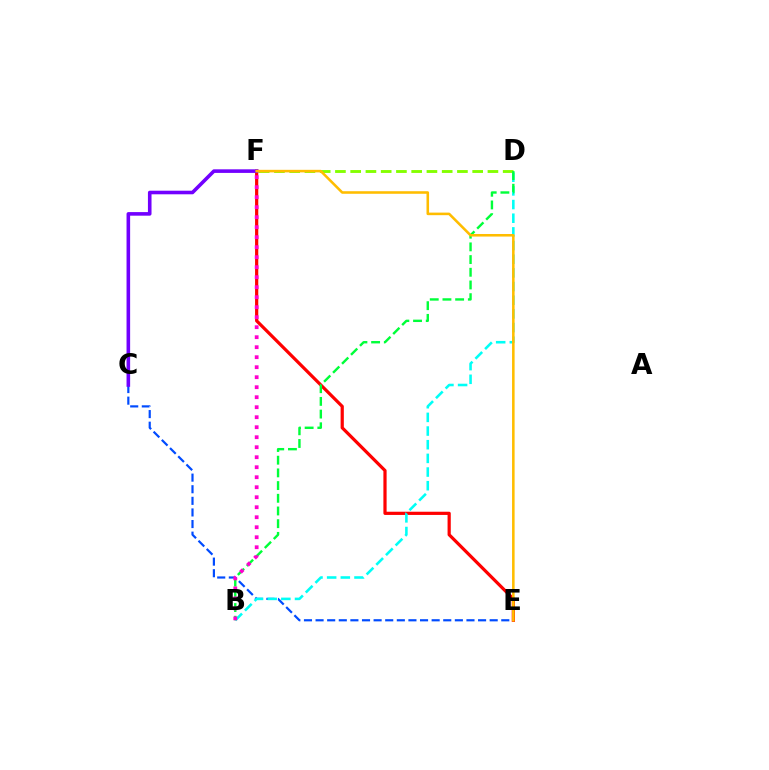{('C', 'E'): [{'color': '#004bff', 'line_style': 'dashed', 'thickness': 1.58}], ('E', 'F'): [{'color': '#ff0000', 'line_style': 'solid', 'thickness': 2.31}, {'color': '#ffbd00', 'line_style': 'solid', 'thickness': 1.85}], ('B', 'D'): [{'color': '#00fff6', 'line_style': 'dashed', 'thickness': 1.86}, {'color': '#00ff39', 'line_style': 'dashed', 'thickness': 1.72}], ('C', 'F'): [{'color': '#7200ff', 'line_style': 'solid', 'thickness': 2.59}], ('D', 'F'): [{'color': '#84ff00', 'line_style': 'dashed', 'thickness': 2.07}], ('B', 'F'): [{'color': '#ff00cf', 'line_style': 'dotted', 'thickness': 2.72}]}